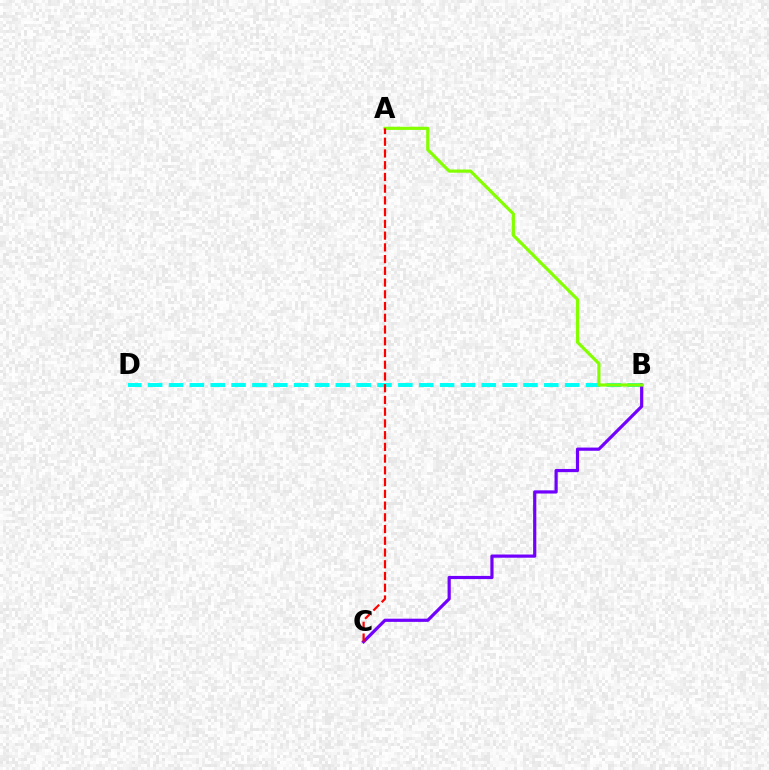{('B', 'D'): [{'color': '#00fff6', 'line_style': 'dashed', 'thickness': 2.83}], ('B', 'C'): [{'color': '#7200ff', 'line_style': 'solid', 'thickness': 2.3}], ('A', 'B'): [{'color': '#84ff00', 'line_style': 'solid', 'thickness': 2.29}], ('A', 'C'): [{'color': '#ff0000', 'line_style': 'dashed', 'thickness': 1.59}]}